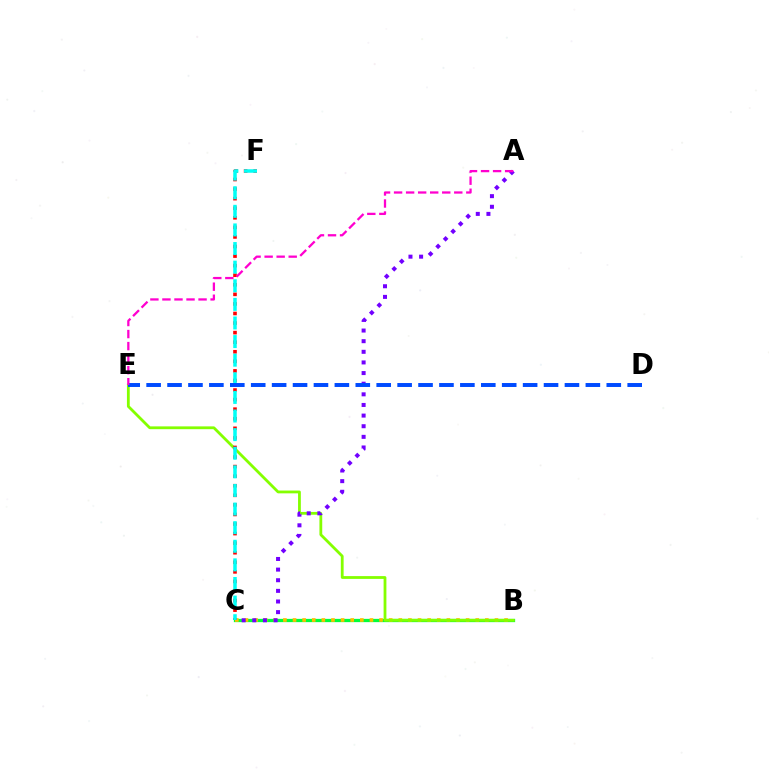{('B', 'C'): [{'color': '#00ff39', 'line_style': 'solid', 'thickness': 2.35}, {'color': '#ffbd00', 'line_style': 'dotted', 'thickness': 2.61}], ('B', 'E'): [{'color': '#84ff00', 'line_style': 'solid', 'thickness': 2.01}], ('C', 'F'): [{'color': '#ff0000', 'line_style': 'dotted', 'thickness': 2.6}, {'color': '#00fff6', 'line_style': 'dashed', 'thickness': 2.53}], ('A', 'C'): [{'color': '#7200ff', 'line_style': 'dotted', 'thickness': 2.89}], ('D', 'E'): [{'color': '#004bff', 'line_style': 'dashed', 'thickness': 2.84}], ('A', 'E'): [{'color': '#ff00cf', 'line_style': 'dashed', 'thickness': 1.64}]}